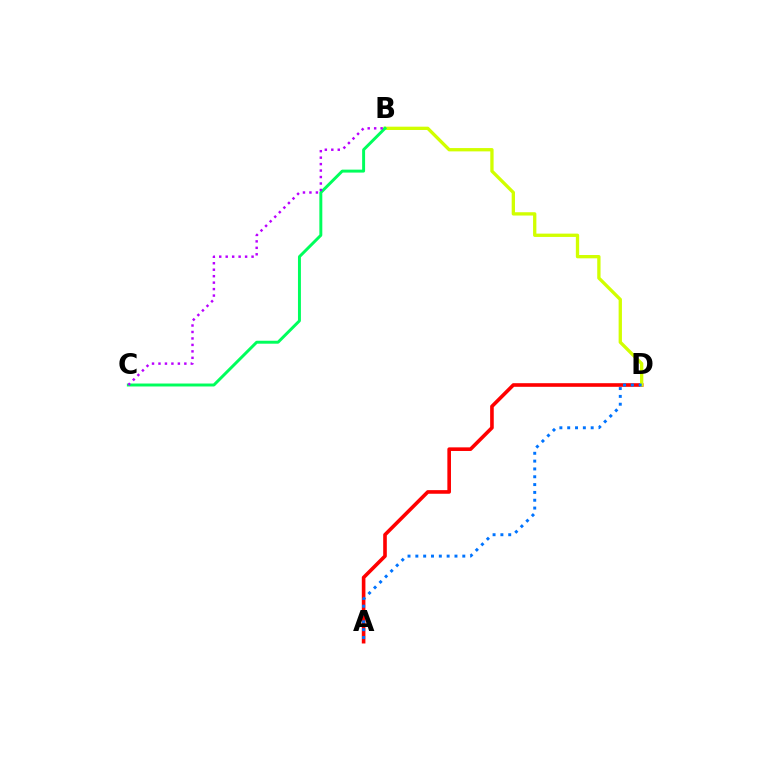{('A', 'D'): [{'color': '#ff0000', 'line_style': 'solid', 'thickness': 2.6}, {'color': '#0074ff', 'line_style': 'dotted', 'thickness': 2.13}], ('B', 'D'): [{'color': '#d1ff00', 'line_style': 'solid', 'thickness': 2.38}], ('B', 'C'): [{'color': '#00ff5c', 'line_style': 'solid', 'thickness': 2.12}, {'color': '#b900ff', 'line_style': 'dotted', 'thickness': 1.76}]}